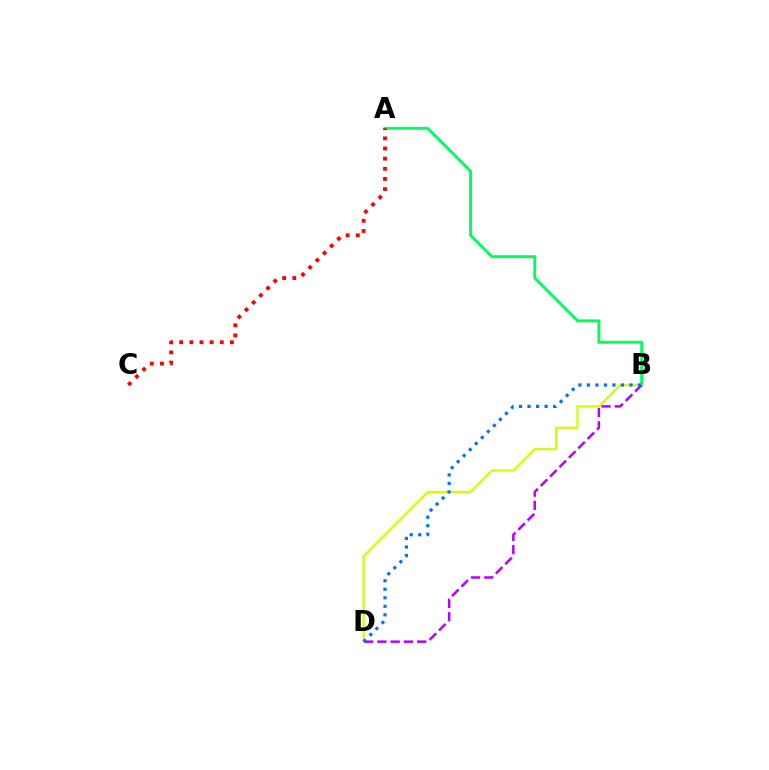{('A', 'B'): [{'color': '#00ff5c', 'line_style': 'solid', 'thickness': 2.1}], ('A', 'C'): [{'color': '#ff0000', 'line_style': 'dotted', 'thickness': 2.76}], ('B', 'D'): [{'color': '#d1ff00', 'line_style': 'solid', 'thickness': 1.59}, {'color': '#b900ff', 'line_style': 'dashed', 'thickness': 1.8}, {'color': '#0074ff', 'line_style': 'dotted', 'thickness': 2.32}]}